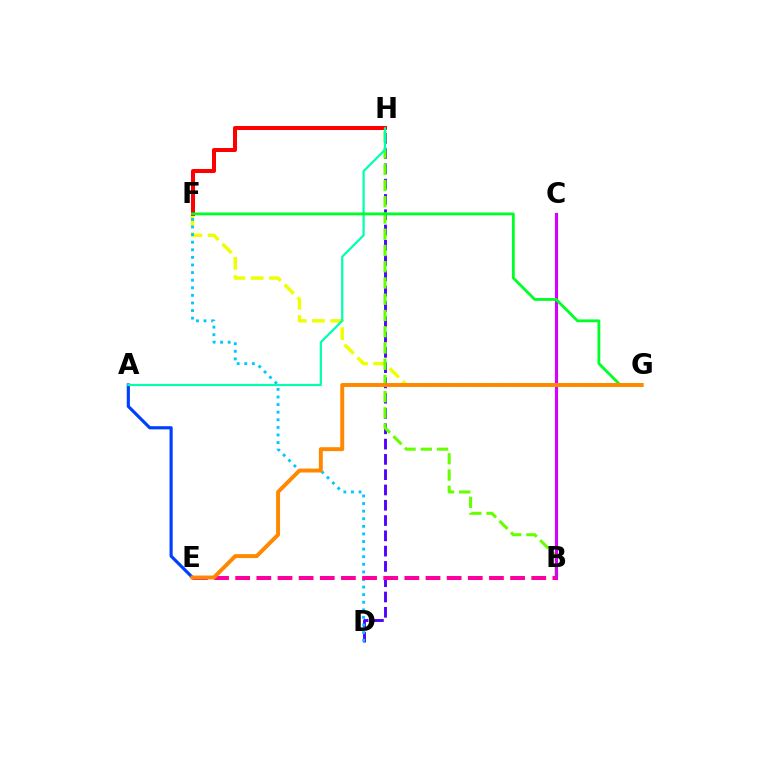{('F', 'G'): [{'color': '#eeff00', 'line_style': 'dashed', 'thickness': 2.49}, {'color': '#00ff27', 'line_style': 'solid', 'thickness': 2.03}], ('D', 'H'): [{'color': '#4f00ff', 'line_style': 'dashed', 'thickness': 2.08}], ('A', 'E'): [{'color': '#003fff', 'line_style': 'solid', 'thickness': 2.27}], ('D', 'F'): [{'color': '#00c7ff', 'line_style': 'dotted', 'thickness': 2.06}], ('B', 'H'): [{'color': '#66ff00', 'line_style': 'dashed', 'thickness': 2.21}], ('F', 'H'): [{'color': '#ff0000', 'line_style': 'solid', 'thickness': 2.89}], ('A', 'H'): [{'color': '#00ffaf', 'line_style': 'solid', 'thickness': 1.58}], ('B', 'C'): [{'color': '#d600ff', 'line_style': 'solid', 'thickness': 2.25}], ('B', 'E'): [{'color': '#ff00a0', 'line_style': 'dashed', 'thickness': 2.87}], ('E', 'G'): [{'color': '#ff8800', 'line_style': 'solid', 'thickness': 2.84}]}